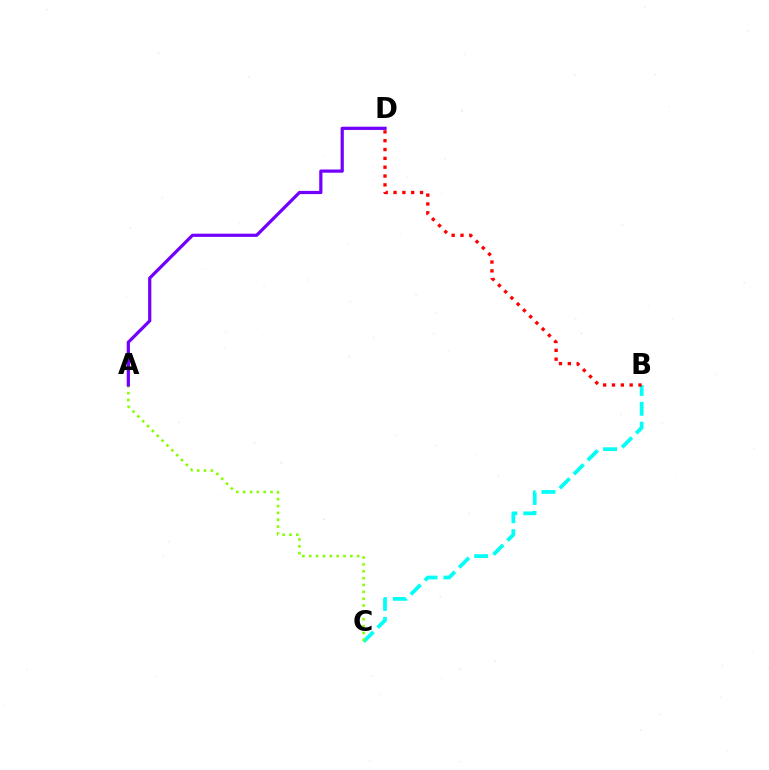{('B', 'C'): [{'color': '#00fff6', 'line_style': 'dashed', 'thickness': 2.69}], ('A', 'C'): [{'color': '#84ff00', 'line_style': 'dotted', 'thickness': 1.86}], ('A', 'D'): [{'color': '#7200ff', 'line_style': 'solid', 'thickness': 2.31}], ('B', 'D'): [{'color': '#ff0000', 'line_style': 'dotted', 'thickness': 2.4}]}